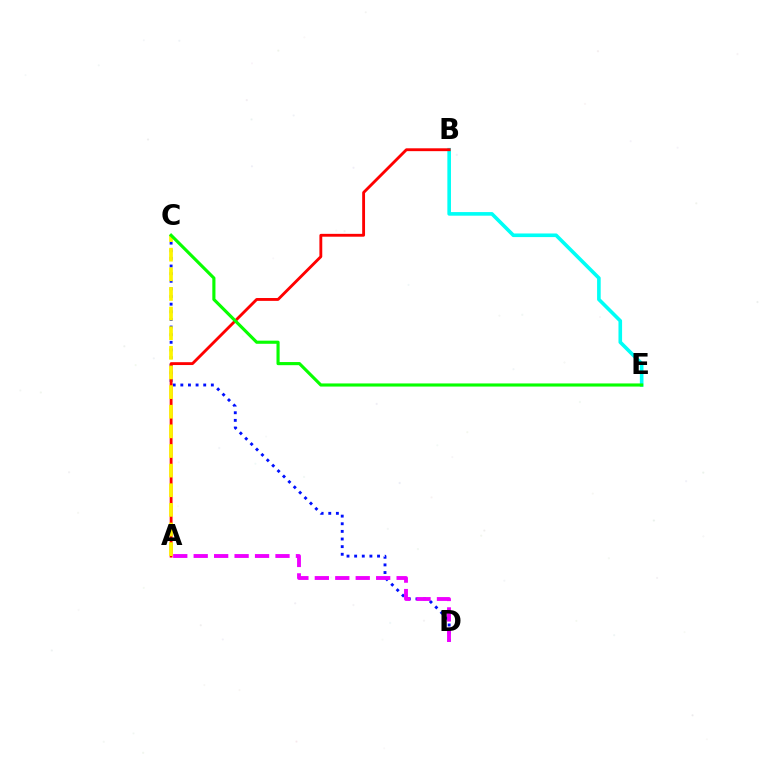{('C', 'D'): [{'color': '#0010ff', 'line_style': 'dotted', 'thickness': 2.07}], ('B', 'E'): [{'color': '#00fff6', 'line_style': 'solid', 'thickness': 2.6}], ('A', 'D'): [{'color': '#ee00ff', 'line_style': 'dashed', 'thickness': 2.78}], ('A', 'B'): [{'color': '#ff0000', 'line_style': 'solid', 'thickness': 2.05}], ('A', 'C'): [{'color': '#fcf500', 'line_style': 'dashed', 'thickness': 2.67}], ('C', 'E'): [{'color': '#08ff00', 'line_style': 'solid', 'thickness': 2.25}]}